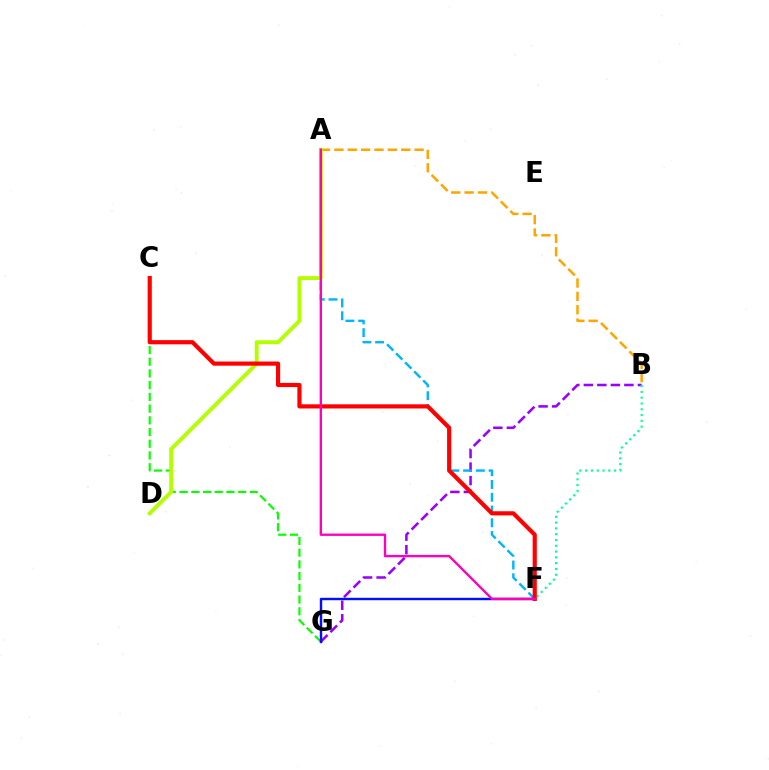{('B', 'G'): [{'color': '#9b00ff', 'line_style': 'dashed', 'thickness': 1.84}], ('C', 'G'): [{'color': '#08ff00', 'line_style': 'dashed', 'thickness': 1.59}], ('A', 'F'): [{'color': '#00b5ff', 'line_style': 'dashed', 'thickness': 1.73}, {'color': '#ff00bd', 'line_style': 'solid', 'thickness': 1.71}], ('A', 'B'): [{'color': '#ffa500', 'line_style': 'dashed', 'thickness': 1.82}], ('B', 'F'): [{'color': '#00ff9d', 'line_style': 'dotted', 'thickness': 1.57}], ('A', 'D'): [{'color': '#b3ff00', 'line_style': 'solid', 'thickness': 2.79}], ('F', 'G'): [{'color': '#0010ff', 'line_style': 'solid', 'thickness': 1.74}], ('C', 'F'): [{'color': '#ff0000', 'line_style': 'solid', 'thickness': 3.0}]}